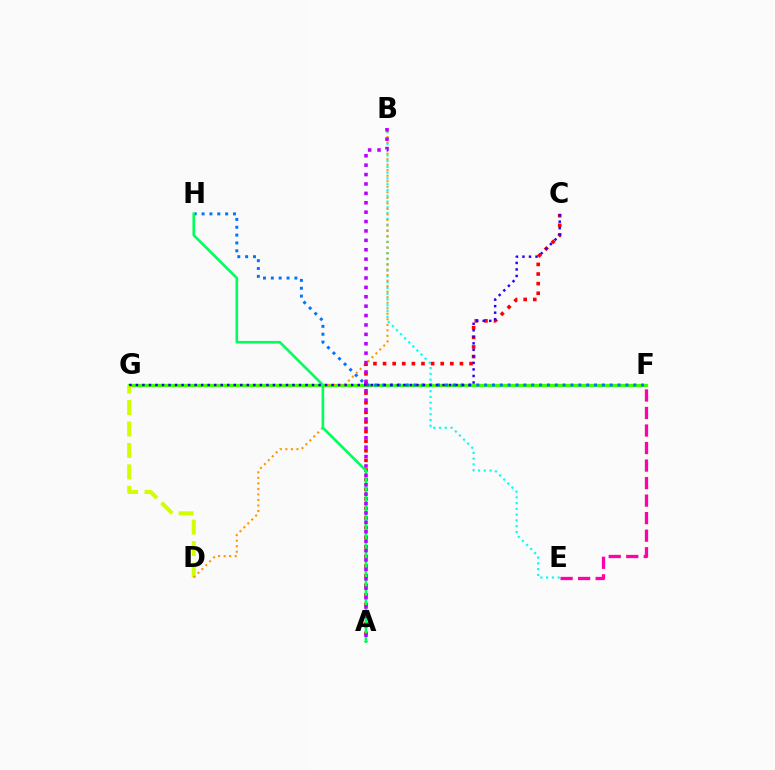{('F', 'G'): [{'color': '#3dff00', 'line_style': 'solid', 'thickness': 2.34}], ('D', 'G'): [{'color': '#d1ff00', 'line_style': 'dashed', 'thickness': 2.91}], ('F', 'H'): [{'color': '#0074ff', 'line_style': 'dotted', 'thickness': 2.13}], ('B', 'E'): [{'color': '#00fff6', 'line_style': 'dotted', 'thickness': 1.57}], ('B', 'D'): [{'color': '#ff9400', 'line_style': 'dotted', 'thickness': 1.5}], ('A', 'C'): [{'color': '#ff0000', 'line_style': 'dotted', 'thickness': 2.61}], ('A', 'H'): [{'color': '#00ff5c', 'line_style': 'solid', 'thickness': 1.88}], ('C', 'G'): [{'color': '#2500ff', 'line_style': 'dotted', 'thickness': 1.77}], ('E', 'F'): [{'color': '#ff00ac', 'line_style': 'dashed', 'thickness': 2.38}], ('A', 'B'): [{'color': '#b900ff', 'line_style': 'dotted', 'thickness': 2.55}]}